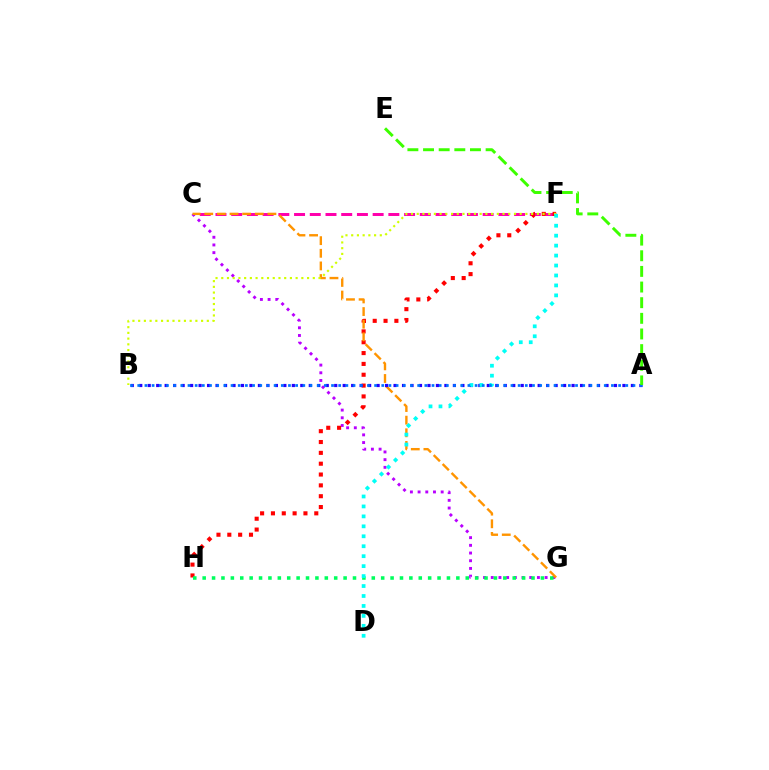{('C', 'F'): [{'color': '#ff00ac', 'line_style': 'dashed', 'thickness': 2.14}], ('C', 'G'): [{'color': '#b900ff', 'line_style': 'dotted', 'thickness': 2.09}, {'color': '#ff9400', 'line_style': 'dashed', 'thickness': 1.72}], ('F', 'H'): [{'color': '#ff0000', 'line_style': 'dotted', 'thickness': 2.94}], ('G', 'H'): [{'color': '#00ff5c', 'line_style': 'dotted', 'thickness': 2.55}], ('A', 'B'): [{'color': '#2500ff', 'line_style': 'dotted', 'thickness': 2.3}, {'color': '#0074ff', 'line_style': 'dotted', 'thickness': 1.95}], ('B', 'F'): [{'color': '#d1ff00', 'line_style': 'dotted', 'thickness': 1.55}], ('D', 'F'): [{'color': '#00fff6', 'line_style': 'dotted', 'thickness': 2.7}], ('A', 'E'): [{'color': '#3dff00', 'line_style': 'dashed', 'thickness': 2.13}]}